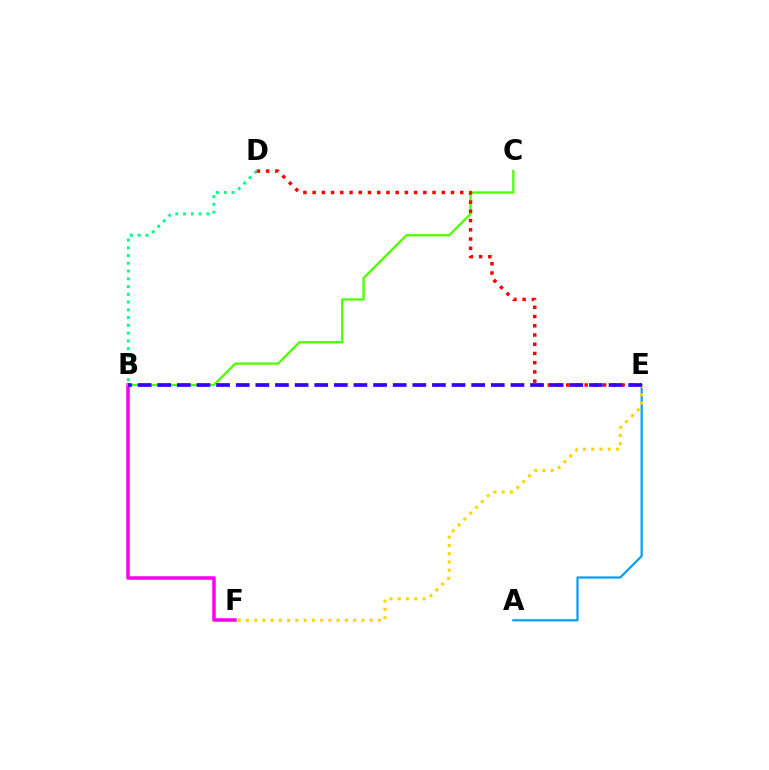{('B', 'F'): [{'color': '#ff00ed', 'line_style': 'solid', 'thickness': 2.53}], ('A', 'E'): [{'color': '#009eff', 'line_style': 'solid', 'thickness': 1.58}], ('B', 'D'): [{'color': '#00ff86', 'line_style': 'dotted', 'thickness': 2.11}], ('B', 'C'): [{'color': '#4fff00', 'line_style': 'solid', 'thickness': 1.67}], ('D', 'E'): [{'color': '#ff0000', 'line_style': 'dotted', 'thickness': 2.51}], ('E', 'F'): [{'color': '#ffd500', 'line_style': 'dotted', 'thickness': 2.24}], ('B', 'E'): [{'color': '#3700ff', 'line_style': 'dashed', 'thickness': 2.67}]}